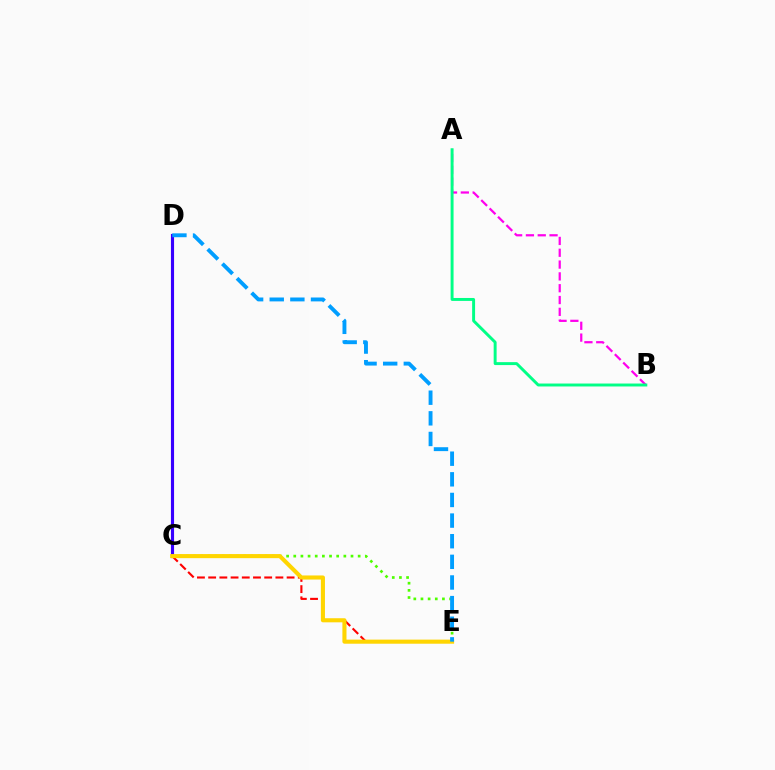{('C', 'E'): [{'color': '#4fff00', 'line_style': 'dotted', 'thickness': 1.94}, {'color': '#ff0000', 'line_style': 'dashed', 'thickness': 1.52}, {'color': '#ffd500', 'line_style': 'solid', 'thickness': 2.94}], ('C', 'D'): [{'color': '#3700ff', 'line_style': 'solid', 'thickness': 2.26}], ('A', 'B'): [{'color': '#ff00ed', 'line_style': 'dashed', 'thickness': 1.61}, {'color': '#00ff86', 'line_style': 'solid', 'thickness': 2.12}], ('D', 'E'): [{'color': '#009eff', 'line_style': 'dashed', 'thickness': 2.8}]}